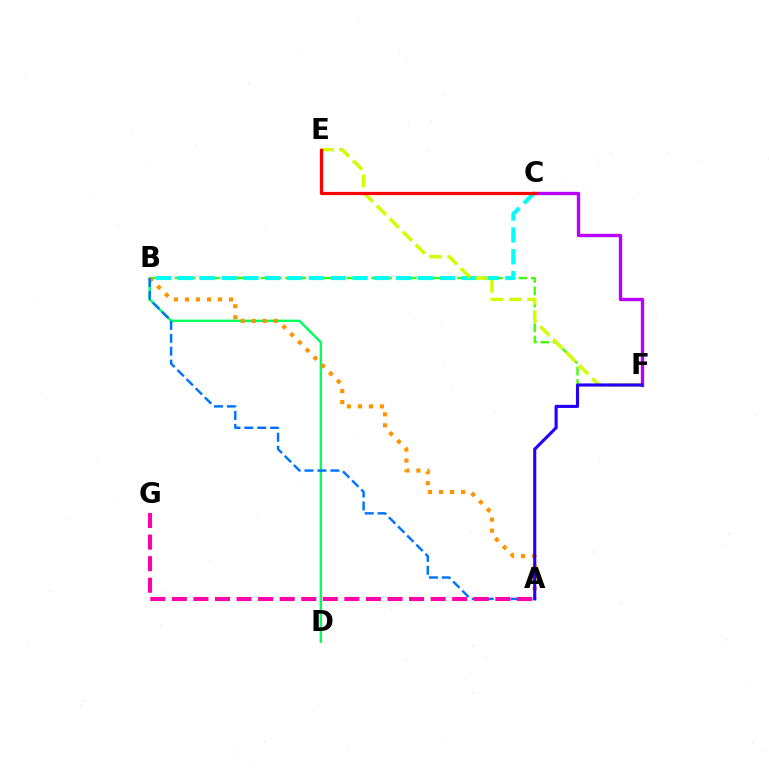{('B', 'D'): [{'color': '#00ff5c', 'line_style': 'solid', 'thickness': 1.75}], ('B', 'F'): [{'color': '#3dff00', 'line_style': 'dashed', 'thickness': 1.67}], ('B', 'C'): [{'color': '#00fff6', 'line_style': 'dashed', 'thickness': 2.96}], ('E', 'F'): [{'color': '#d1ff00', 'line_style': 'dashed', 'thickness': 2.49}], ('C', 'F'): [{'color': '#b900ff', 'line_style': 'solid', 'thickness': 2.41}], ('C', 'E'): [{'color': '#ff0000', 'line_style': 'solid', 'thickness': 2.32}], ('A', 'B'): [{'color': '#ff9400', 'line_style': 'dotted', 'thickness': 2.99}, {'color': '#0074ff', 'line_style': 'dashed', 'thickness': 1.76}], ('A', 'F'): [{'color': '#2500ff', 'line_style': 'solid', 'thickness': 2.24}], ('A', 'G'): [{'color': '#ff00ac', 'line_style': 'dashed', 'thickness': 2.93}]}